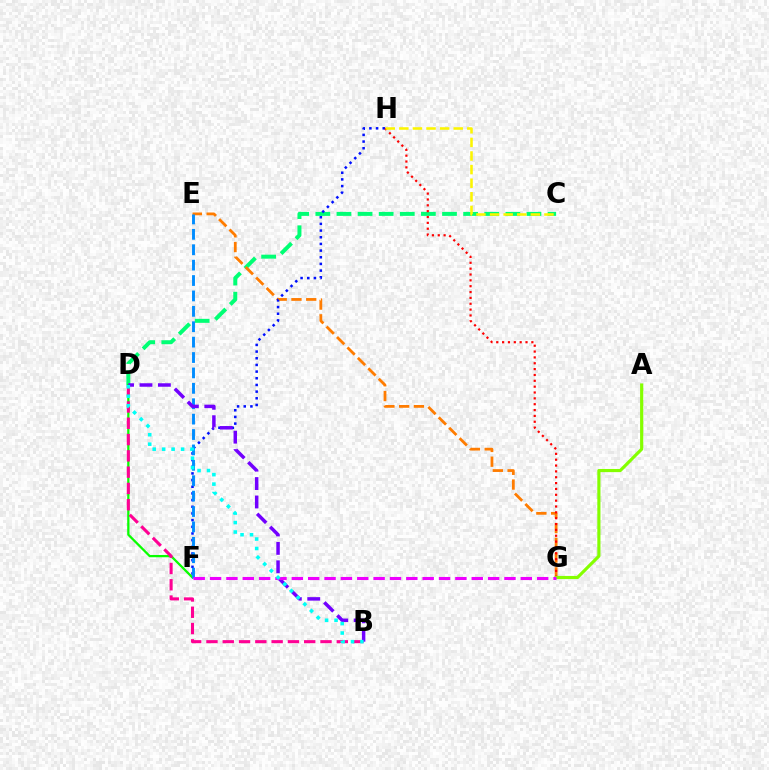{('C', 'D'): [{'color': '#00ff74', 'line_style': 'dashed', 'thickness': 2.87}], ('E', 'G'): [{'color': '#ff7c00', 'line_style': 'dashed', 'thickness': 2.0}], ('D', 'F'): [{'color': '#08ff00', 'line_style': 'solid', 'thickness': 1.63}], ('F', 'H'): [{'color': '#0010ff', 'line_style': 'dotted', 'thickness': 1.81}], ('B', 'D'): [{'color': '#ff0094', 'line_style': 'dashed', 'thickness': 2.21}, {'color': '#7200ff', 'line_style': 'dashed', 'thickness': 2.5}, {'color': '#00fff6', 'line_style': 'dotted', 'thickness': 2.57}], ('E', 'F'): [{'color': '#008cff', 'line_style': 'dashed', 'thickness': 2.09}], ('G', 'H'): [{'color': '#ff0000', 'line_style': 'dotted', 'thickness': 1.59}], ('A', 'G'): [{'color': '#84ff00', 'line_style': 'solid', 'thickness': 2.27}], ('F', 'G'): [{'color': '#ee00ff', 'line_style': 'dashed', 'thickness': 2.22}], ('C', 'H'): [{'color': '#fcf500', 'line_style': 'dashed', 'thickness': 1.85}]}